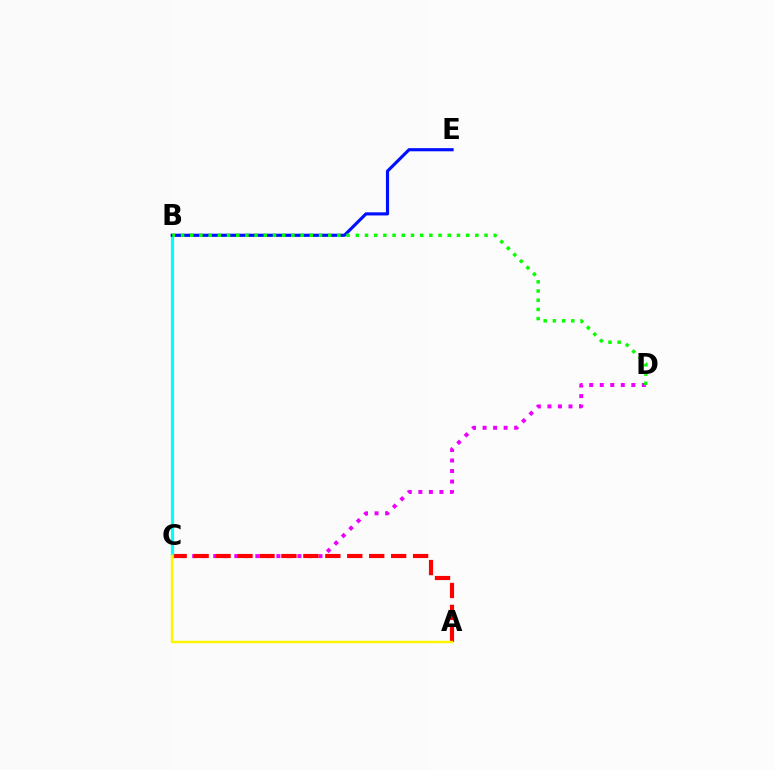{('C', 'D'): [{'color': '#ee00ff', 'line_style': 'dotted', 'thickness': 2.86}], ('A', 'C'): [{'color': '#ff0000', 'line_style': 'dashed', 'thickness': 2.98}, {'color': '#fcf500', 'line_style': 'solid', 'thickness': 1.76}], ('B', 'C'): [{'color': '#00fff6', 'line_style': 'solid', 'thickness': 2.3}], ('B', 'E'): [{'color': '#0010ff', 'line_style': 'solid', 'thickness': 2.27}], ('B', 'D'): [{'color': '#08ff00', 'line_style': 'dotted', 'thickness': 2.5}]}